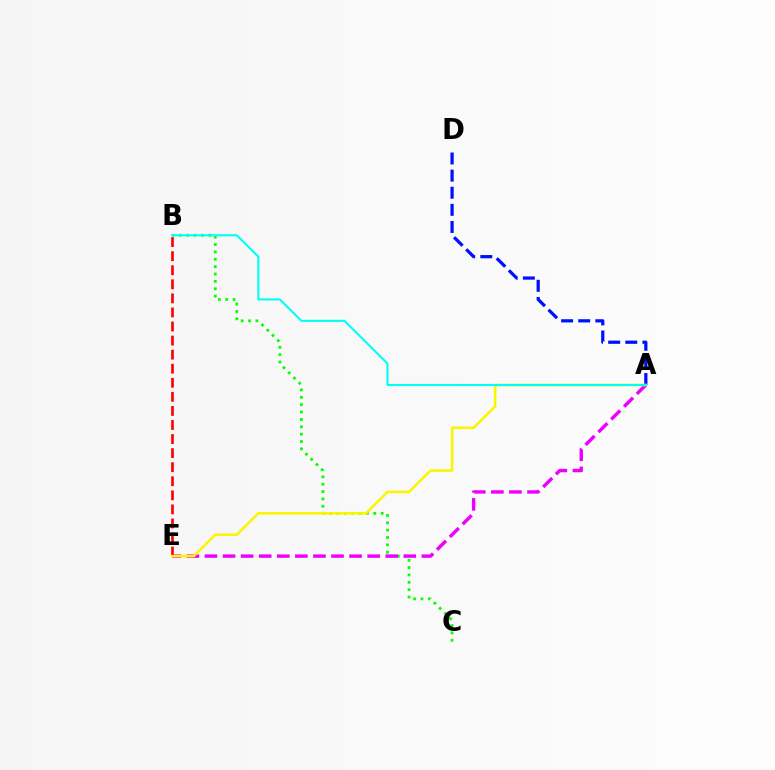{('B', 'C'): [{'color': '#08ff00', 'line_style': 'dotted', 'thickness': 2.0}], ('B', 'E'): [{'color': '#ff0000', 'line_style': 'dashed', 'thickness': 1.91}], ('A', 'D'): [{'color': '#0010ff', 'line_style': 'dashed', 'thickness': 2.33}], ('A', 'E'): [{'color': '#ee00ff', 'line_style': 'dashed', 'thickness': 2.46}, {'color': '#fcf500', 'line_style': 'solid', 'thickness': 1.84}], ('A', 'B'): [{'color': '#00fff6', 'line_style': 'solid', 'thickness': 1.5}]}